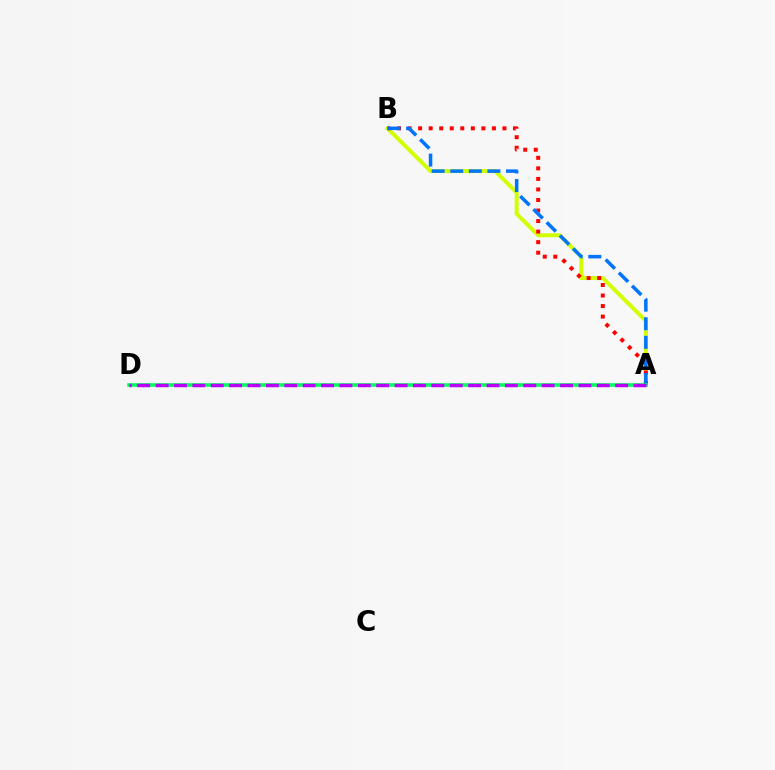{('A', 'B'): [{'color': '#d1ff00', 'line_style': 'solid', 'thickness': 2.84}, {'color': '#ff0000', 'line_style': 'dotted', 'thickness': 2.86}, {'color': '#0074ff', 'line_style': 'dashed', 'thickness': 2.53}], ('A', 'D'): [{'color': '#00ff5c', 'line_style': 'solid', 'thickness': 2.61}, {'color': '#b900ff', 'line_style': 'dashed', 'thickness': 2.5}]}